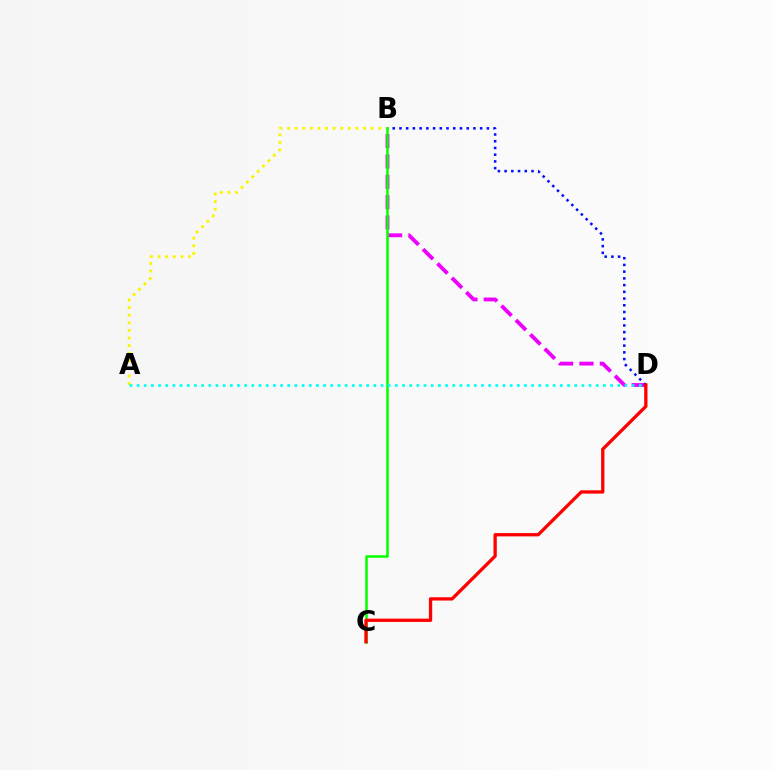{('A', 'B'): [{'color': '#fcf500', 'line_style': 'dotted', 'thickness': 2.06}], ('B', 'D'): [{'color': '#ee00ff', 'line_style': 'dashed', 'thickness': 2.77}, {'color': '#0010ff', 'line_style': 'dotted', 'thickness': 1.83}], ('B', 'C'): [{'color': '#08ff00', 'line_style': 'solid', 'thickness': 1.83}], ('A', 'D'): [{'color': '#00fff6', 'line_style': 'dotted', 'thickness': 1.95}], ('C', 'D'): [{'color': '#ff0000', 'line_style': 'solid', 'thickness': 2.37}]}